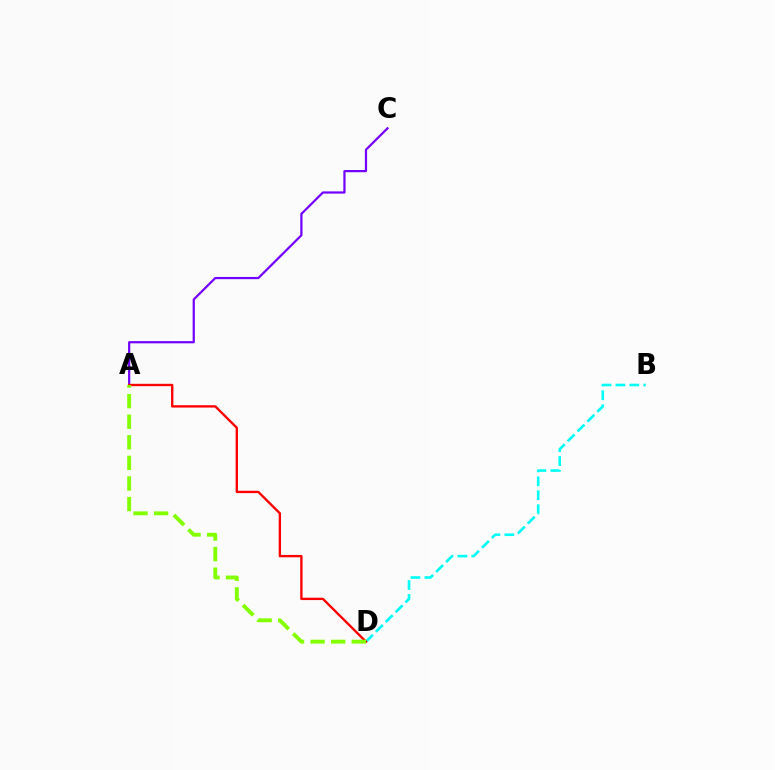{('B', 'D'): [{'color': '#00fff6', 'line_style': 'dashed', 'thickness': 1.89}], ('A', 'C'): [{'color': '#7200ff', 'line_style': 'solid', 'thickness': 1.6}], ('A', 'D'): [{'color': '#ff0000', 'line_style': 'solid', 'thickness': 1.7}, {'color': '#84ff00', 'line_style': 'dashed', 'thickness': 2.8}]}